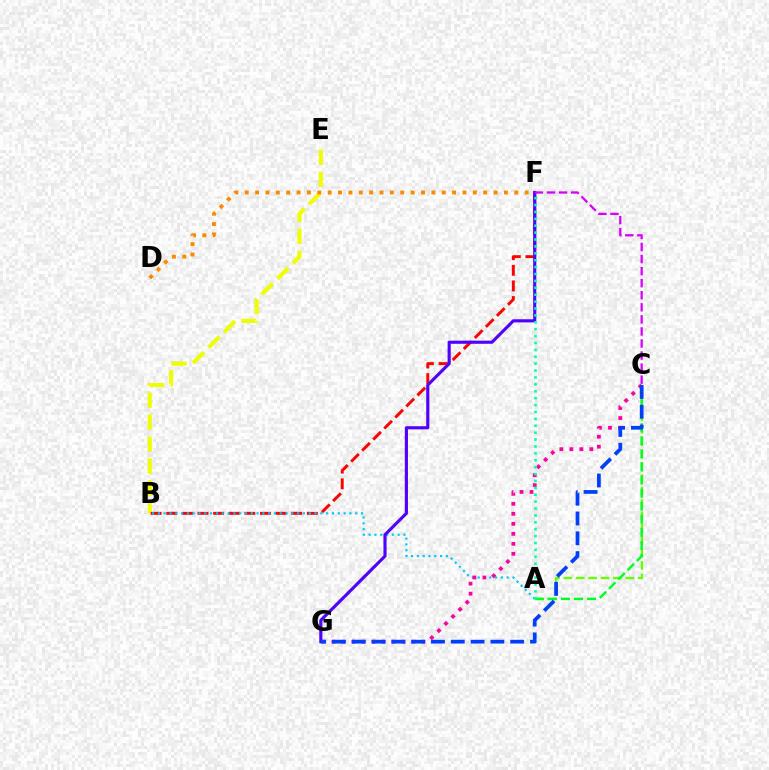{('A', 'C'): [{'color': '#66ff00', 'line_style': 'dashed', 'thickness': 1.68}, {'color': '#00ff27', 'line_style': 'dashed', 'thickness': 1.78}], ('B', 'E'): [{'color': '#eeff00', 'line_style': 'dashed', 'thickness': 2.98}], ('B', 'F'): [{'color': '#ff0000', 'line_style': 'dashed', 'thickness': 2.12}], ('A', 'B'): [{'color': '#00c7ff', 'line_style': 'dotted', 'thickness': 1.58}], ('F', 'G'): [{'color': '#4f00ff', 'line_style': 'solid', 'thickness': 2.26}], ('C', 'G'): [{'color': '#ff00a0', 'line_style': 'dotted', 'thickness': 2.72}, {'color': '#003fff', 'line_style': 'dashed', 'thickness': 2.69}], ('C', 'F'): [{'color': '#d600ff', 'line_style': 'dashed', 'thickness': 1.64}], ('A', 'F'): [{'color': '#00ffaf', 'line_style': 'dotted', 'thickness': 1.87}], ('D', 'F'): [{'color': '#ff8800', 'line_style': 'dotted', 'thickness': 2.82}]}